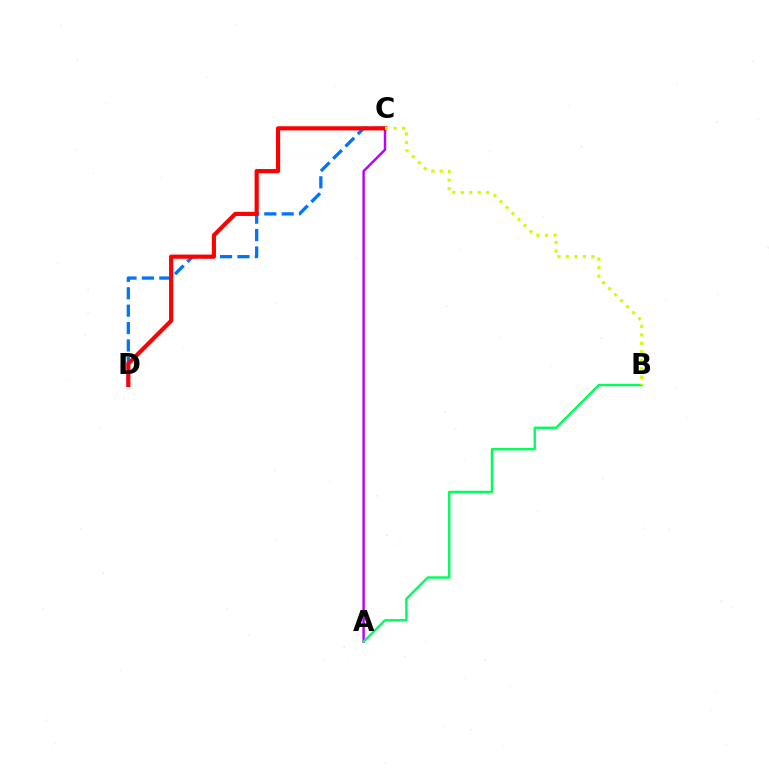{('C', 'D'): [{'color': '#0074ff', 'line_style': 'dashed', 'thickness': 2.36}, {'color': '#ff0000', 'line_style': 'solid', 'thickness': 2.99}], ('A', 'C'): [{'color': '#b900ff', 'line_style': 'solid', 'thickness': 1.75}], ('A', 'B'): [{'color': '#00ff5c', 'line_style': 'solid', 'thickness': 1.75}], ('B', 'C'): [{'color': '#d1ff00', 'line_style': 'dotted', 'thickness': 2.31}]}